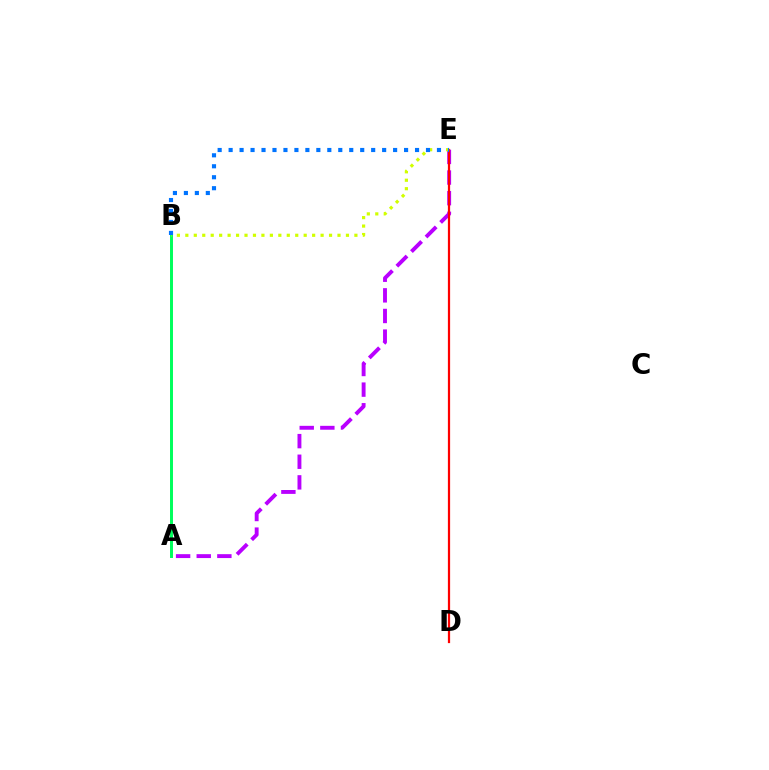{('A', 'B'): [{'color': '#00ff5c', 'line_style': 'solid', 'thickness': 2.14}], ('A', 'E'): [{'color': '#b900ff', 'line_style': 'dashed', 'thickness': 2.8}], ('D', 'E'): [{'color': '#ff0000', 'line_style': 'solid', 'thickness': 1.61}], ('B', 'E'): [{'color': '#d1ff00', 'line_style': 'dotted', 'thickness': 2.3}, {'color': '#0074ff', 'line_style': 'dotted', 'thickness': 2.98}]}